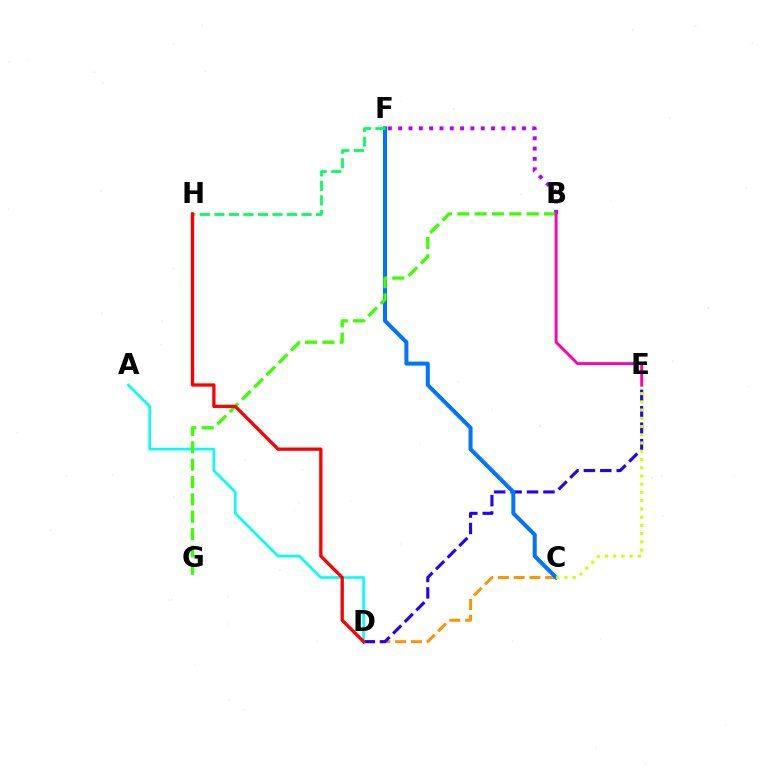{('C', 'D'): [{'color': '#ff9400', 'line_style': 'dashed', 'thickness': 2.14}], ('D', 'E'): [{'color': '#2500ff', 'line_style': 'dashed', 'thickness': 2.23}], ('A', 'D'): [{'color': '#00fff6', 'line_style': 'solid', 'thickness': 1.89}], ('C', 'F'): [{'color': '#0074ff', 'line_style': 'solid', 'thickness': 2.9}], ('F', 'H'): [{'color': '#00ff5c', 'line_style': 'dashed', 'thickness': 1.97}], ('B', 'F'): [{'color': '#b900ff', 'line_style': 'dotted', 'thickness': 2.8}], ('C', 'E'): [{'color': '#d1ff00', 'line_style': 'dotted', 'thickness': 2.24}], ('B', 'G'): [{'color': '#3dff00', 'line_style': 'dashed', 'thickness': 2.36}], ('B', 'E'): [{'color': '#ff00ac', 'line_style': 'solid', 'thickness': 2.08}], ('D', 'H'): [{'color': '#ff0000', 'line_style': 'solid', 'thickness': 2.37}]}